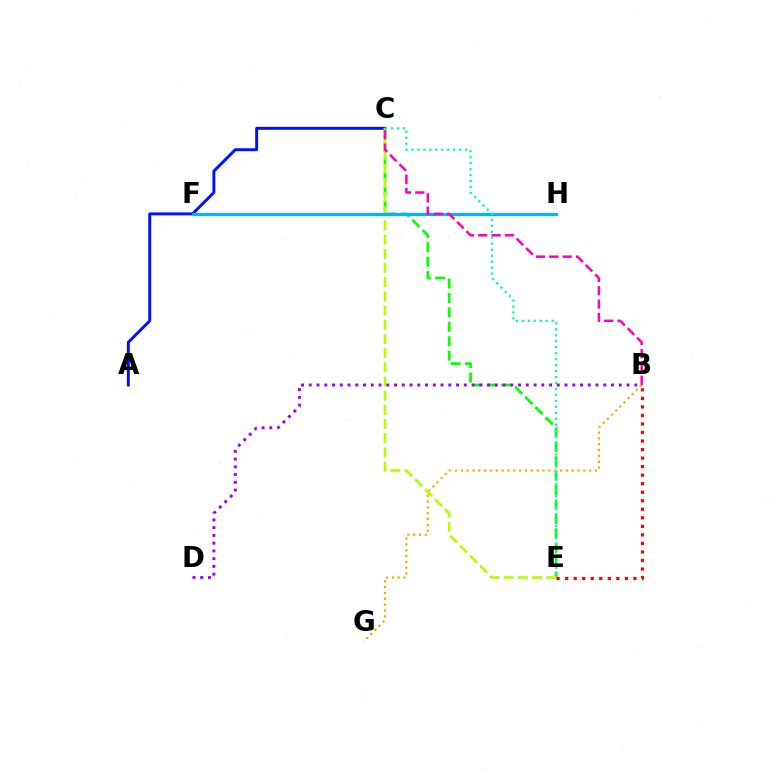{('A', 'C'): [{'color': '#0010ff', 'line_style': 'solid', 'thickness': 2.11}], ('C', 'E'): [{'color': '#08ff00', 'line_style': 'dashed', 'thickness': 1.96}, {'color': '#b3ff00', 'line_style': 'dashed', 'thickness': 1.93}, {'color': '#00ff9d', 'line_style': 'dotted', 'thickness': 1.62}], ('B', 'G'): [{'color': '#ffa500', 'line_style': 'dotted', 'thickness': 1.59}], ('B', 'E'): [{'color': '#ff0000', 'line_style': 'dotted', 'thickness': 2.32}], ('F', 'H'): [{'color': '#00b5ff', 'line_style': 'solid', 'thickness': 2.27}], ('B', 'D'): [{'color': '#9b00ff', 'line_style': 'dotted', 'thickness': 2.11}], ('B', 'C'): [{'color': '#ff00bd', 'line_style': 'dashed', 'thickness': 1.81}]}